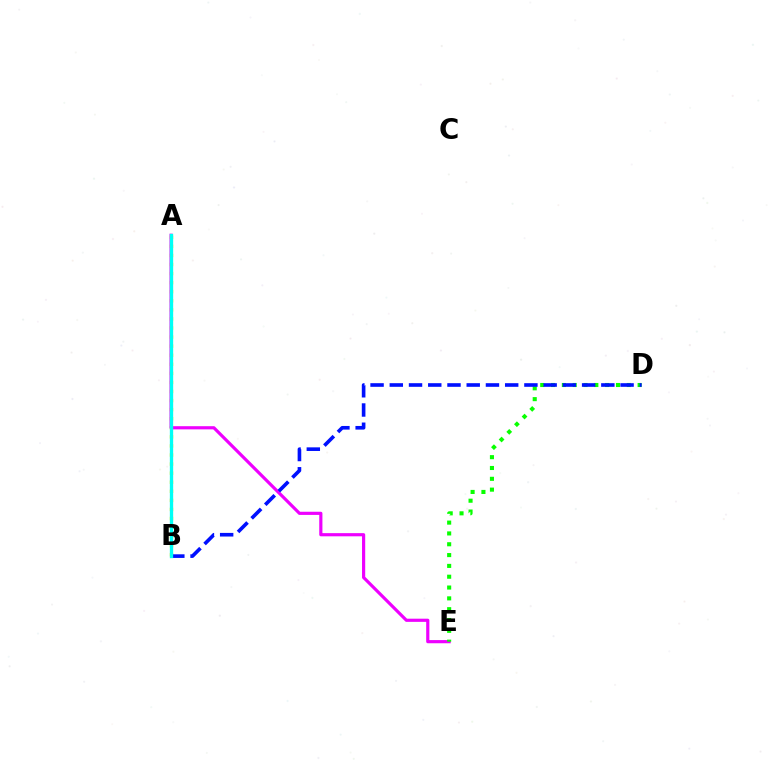{('A', 'B'): [{'color': '#fcf500', 'line_style': 'dotted', 'thickness': 2.46}, {'color': '#ff0000', 'line_style': 'solid', 'thickness': 2.17}, {'color': '#00fff6', 'line_style': 'solid', 'thickness': 2.38}], ('A', 'E'): [{'color': '#ee00ff', 'line_style': 'solid', 'thickness': 2.28}], ('D', 'E'): [{'color': '#08ff00', 'line_style': 'dotted', 'thickness': 2.94}], ('B', 'D'): [{'color': '#0010ff', 'line_style': 'dashed', 'thickness': 2.61}]}